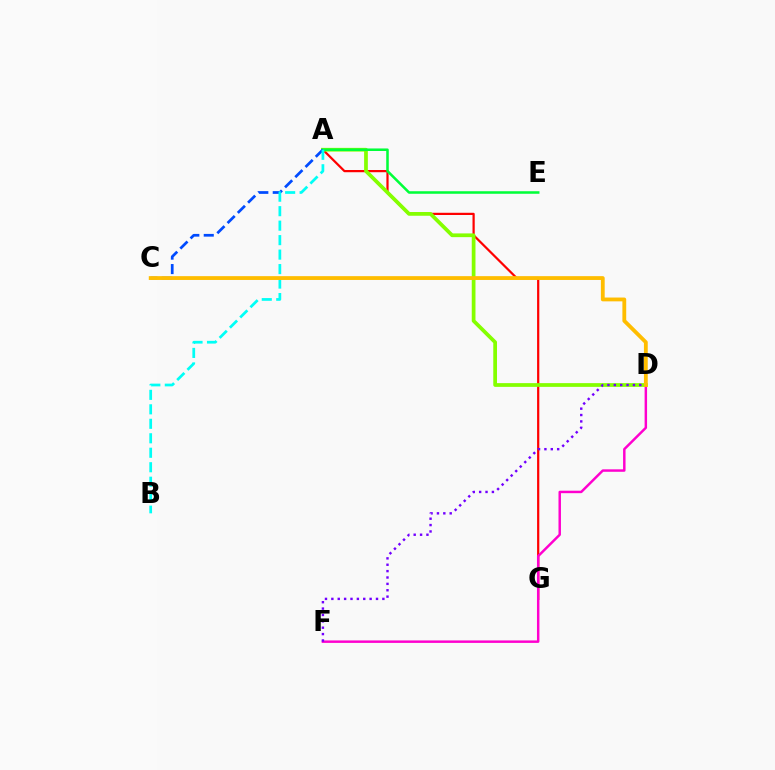{('A', 'G'): [{'color': '#ff0000', 'line_style': 'solid', 'thickness': 1.6}], ('D', 'F'): [{'color': '#ff00cf', 'line_style': 'solid', 'thickness': 1.78}, {'color': '#7200ff', 'line_style': 'dotted', 'thickness': 1.73}], ('A', 'D'): [{'color': '#84ff00', 'line_style': 'solid', 'thickness': 2.69}], ('A', 'E'): [{'color': '#00ff39', 'line_style': 'solid', 'thickness': 1.83}], ('A', 'C'): [{'color': '#004bff', 'line_style': 'dashed', 'thickness': 1.96}], ('A', 'B'): [{'color': '#00fff6', 'line_style': 'dashed', 'thickness': 1.97}], ('C', 'D'): [{'color': '#ffbd00', 'line_style': 'solid', 'thickness': 2.75}]}